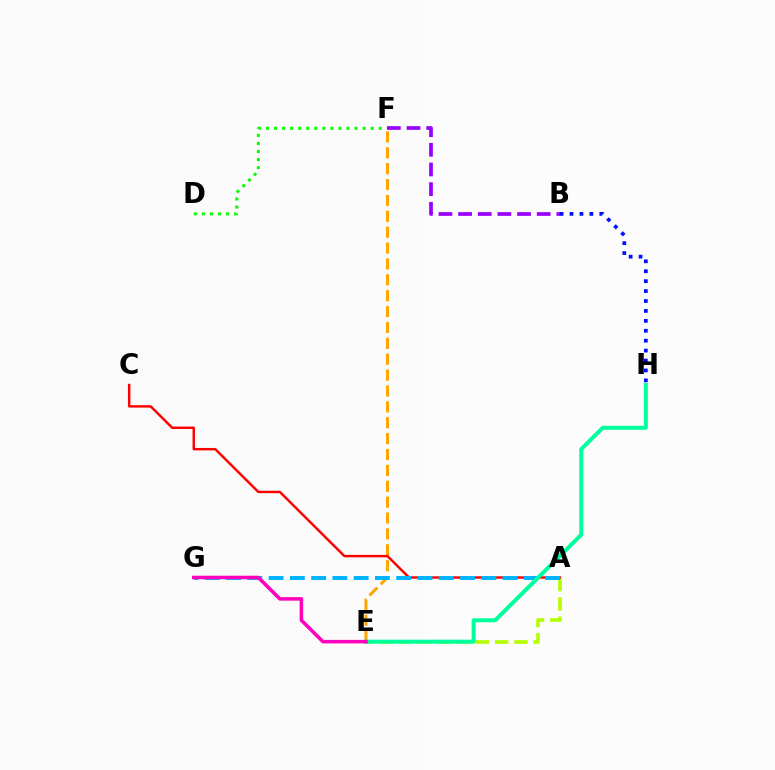{('D', 'F'): [{'color': '#08ff00', 'line_style': 'dotted', 'thickness': 2.19}], ('E', 'F'): [{'color': '#ffa500', 'line_style': 'dashed', 'thickness': 2.16}], ('A', 'E'): [{'color': '#b3ff00', 'line_style': 'dashed', 'thickness': 2.62}], ('B', 'F'): [{'color': '#9b00ff', 'line_style': 'dashed', 'thickness': 2.67}], ('A', 'C'): [{'color': '#ff0000', 'line_style': 'solid', 'thickness': 1.75}], ('A', 'G'): [{'color': '#00b5ff', 'line_style': 'dashed', 'thickness': 2.89}], ('E', 'H'): [{'color': '#00ff9d', 'line_style': 'solid', 'thickness': 2.87}], ('B', 'H'): [{'color': '#0010ff', 'line_style': 'dotted', 'thickness': 2.7}], ('E', 'G'): [{'color': '#ff00bd', 'line_style': 'solid', 'thickness': 2.53}]}